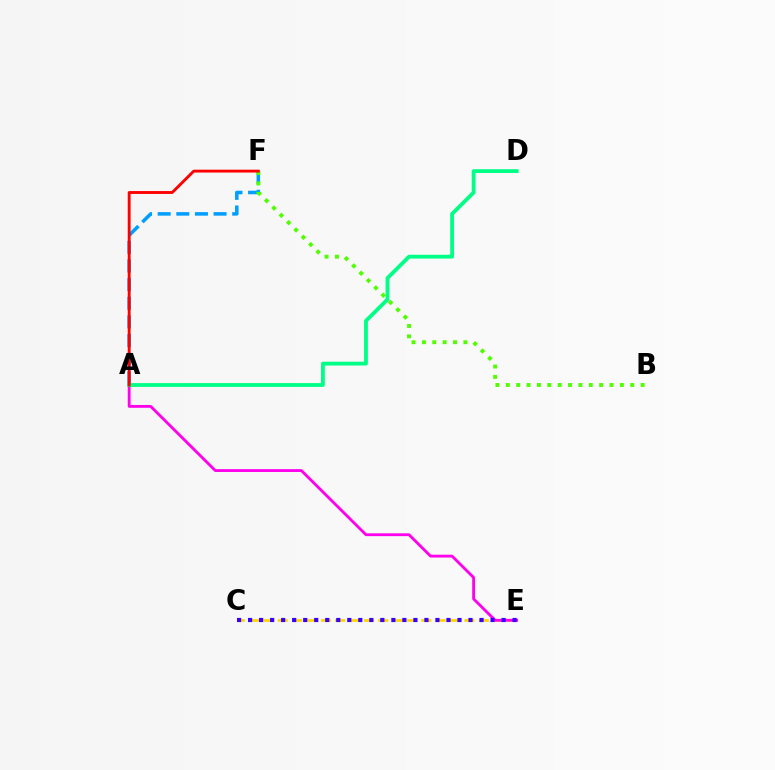{('C', 'E'): [{'color': '#ffd500', 'line_style': 'dashed', 'thickness': 1.95}, {'color': '#3700ff', 'line_style': 'dotted', 'thickness': 2.99}], ('A', 'F'): [{'color': '#009eff', 'line_style': 'dashed', 'thickness': 2.53}, {'color': '#ff0000', 'line_style': 'solid', 'thickness': 2.06}], ('A', 'E'): [{'color': '#ff00ed', 'line_style': 'solid', 'thickness': 2.03}], ('B', 'F'): [{'color': '#4fff00', 'line_style': 'dotted', 'thickness': 2.82}], ('A', 'D'): [{'color': '#00ff86', 'line_style': 'solid', 'thickness': 2.75}]}